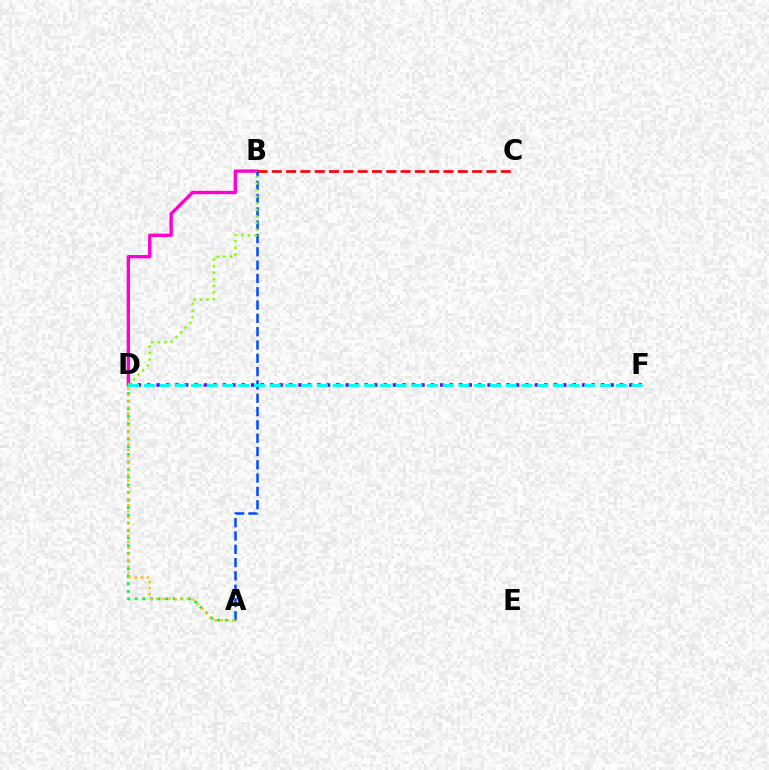{('D', 'F'): [{'color': '#7200ff', 'line_style': 'dotted', 'thickness': 2.57}, {'color': '#00fff6', 'line_style': 'dashed', 'thickness': 2.14}], ('B', 'D'): [{'color': '#ff00cf', 'line_style': 'solid', 'thickness': 2.41}, {'color': '#84ff00', 'line_style': 'dotted', 'thickness': 1.79}], ('B', 'C'): [{'color': '#ff0000', 'line_style': 'dashed', 'thickness': 1.94}], ('A', 'B'): [{'color': '#004bff', 'line_style': 'dashed', 'thickness': 1.81}], ('A', 'D'): [{'color': '#00ff39', 'line_style': 'dotted', 'thickness': 2.07}, {'color': '#ffbd00', 'line_style': 'dotted', 'thickness': 1.66}]}